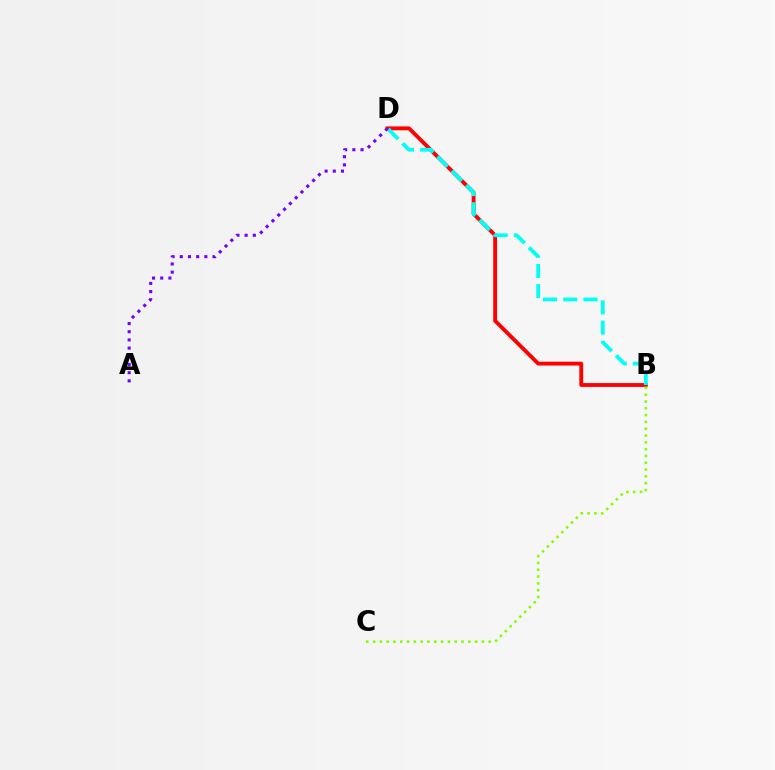{('B', 'D'): [{'color': '#ff0000', 'line_style': 'solid', 'thickness': 2.77}, {'color': '#00fff6', 'line_style': 'dashed', 'thickness': 2.75}], ('B', 'C'): [{'color': '#84ff00', 'line_style': 'dotted', 'thickness': 1.85}], ('A', 'D'): [{'color': '#7200ff', 'line_style': 'dotted', 'thickness': 2.22}]}